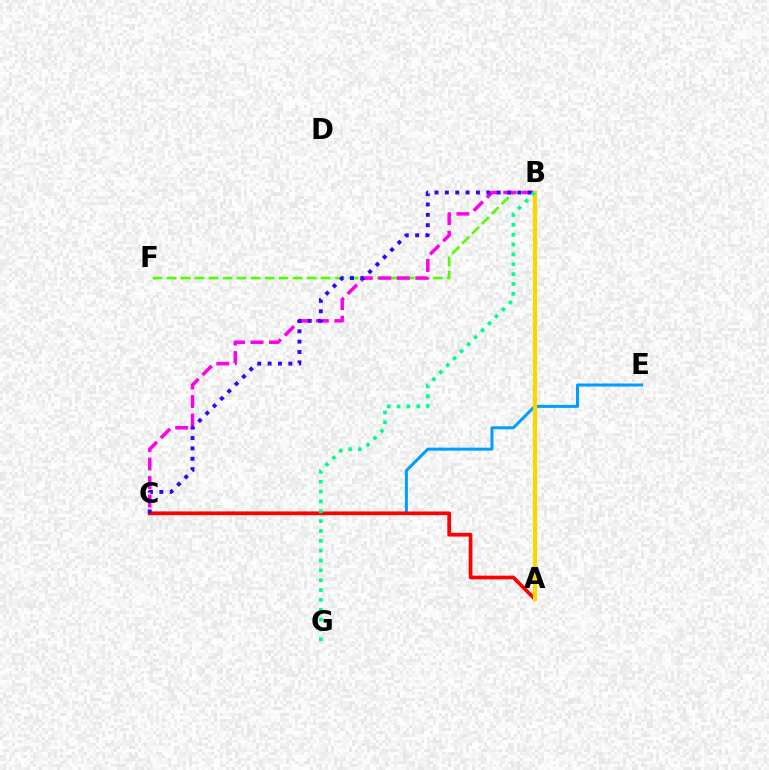{('C', 'E'): [{'color': '#009eff', 'line_style': 'solid', 'thickness': 2.16}], ('B', 'F'): [{'color': '#4fff00', 'line_style': 'dashed', 'thickness': 1.9}], ('B', 'C'): [{'color': '#ff00ed', 'line_style': 'dashed', 'thickness': 2.52}, {'color': '#3700ff', 'line_style': 'dotted', 'thickness': 2.81}], ('A', 'C'): [{'color': '#ff0000', 'line_style': 'solid', 'thickness': 2.68}], ('A', 'B'): [{'color': '#ffd500', 'line_style': 'solid', 'thickness': 2.98}], ('B', 'G'): [{'color': '#00ff86', 'line_style': 'dotted', 'thickness': 2.68}]}